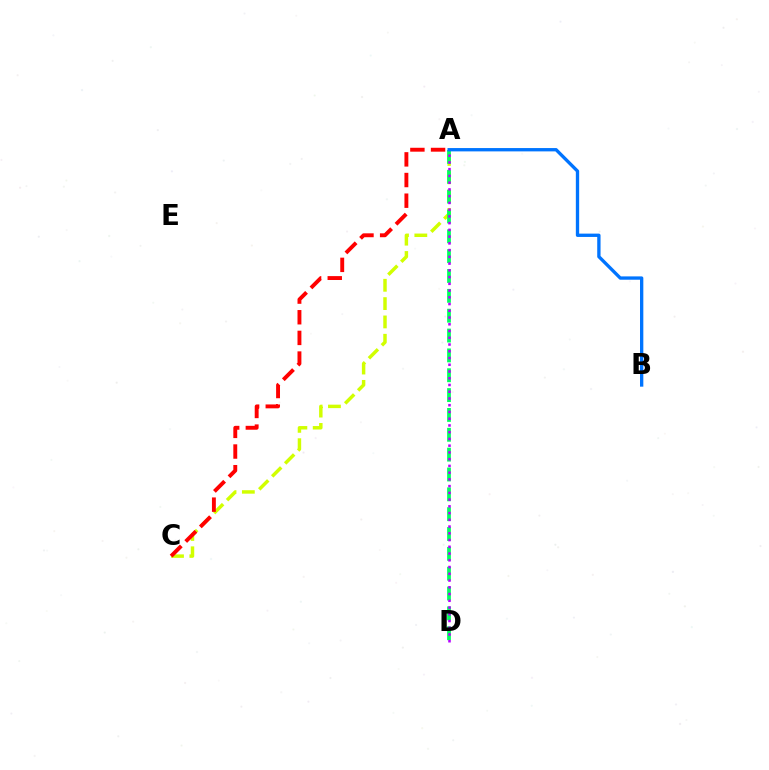{('A', 'C'): [{'color': '#d1ff00', 'line_style': 'dashed', 'thickness': 2.49}, {'color': '#ff0000', 'line_style': 'dashed', 'thickness': 2.81}], ('A', 'D'): [{'color': '#00ff5c', 'line_style': 'dashed', 'thickness': 2.7}, {'color': '#b900ff', 'line_style': 'dotted', 'thickness': 1.83}], ('A', 'B'): [{'color': '#0074ff', 'line_style': 'solid', 'thickness': 2.39}]}